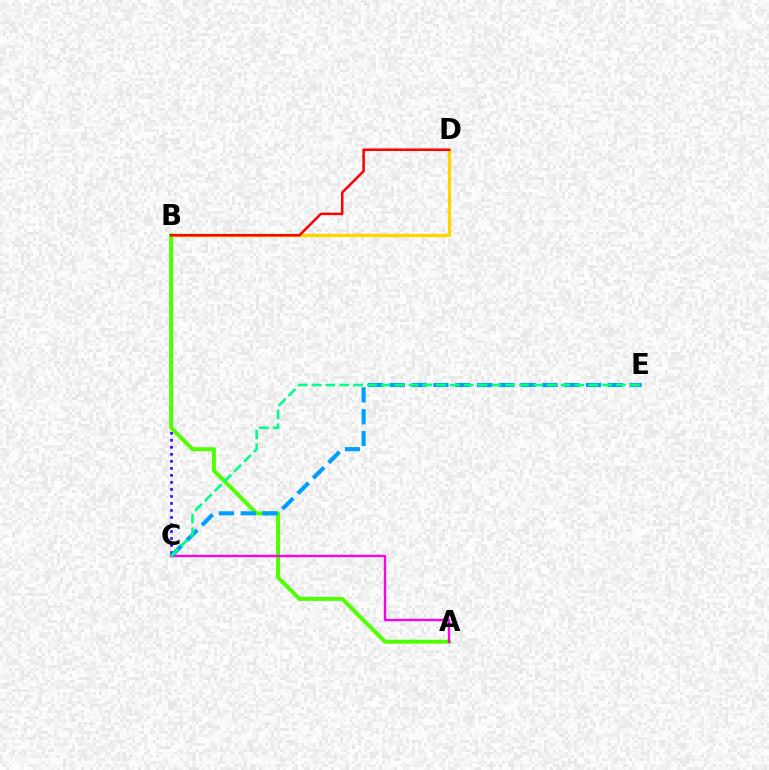{('B', 'C'): [{'color': '#3700ff', 'line_style': 'dotted', 'thickness': 1.91}], ('B', 'D'): [{'color': '#ffd500', 'line_style': 'solid', 'thickness': 2.35}, {'color': '#ff0000', 'line_style': 'solid', 'thickness': 1.8}], ('A', 'B'): [{'color': '#4fff00', 'line_style': 'solid', 'thickness': 2.84}], ('A', 'C'): [{'color': '#ff00ed', 'line_style': 'solid', 'thickness': 1.7}], ('C', 'E'): [{'color': '#009eff', 'line_style': 'dashed', 'thickness': 2.96}, {'color': '#00ff86', 'line_style': 'dashed', 'thickness': 1.88}]}